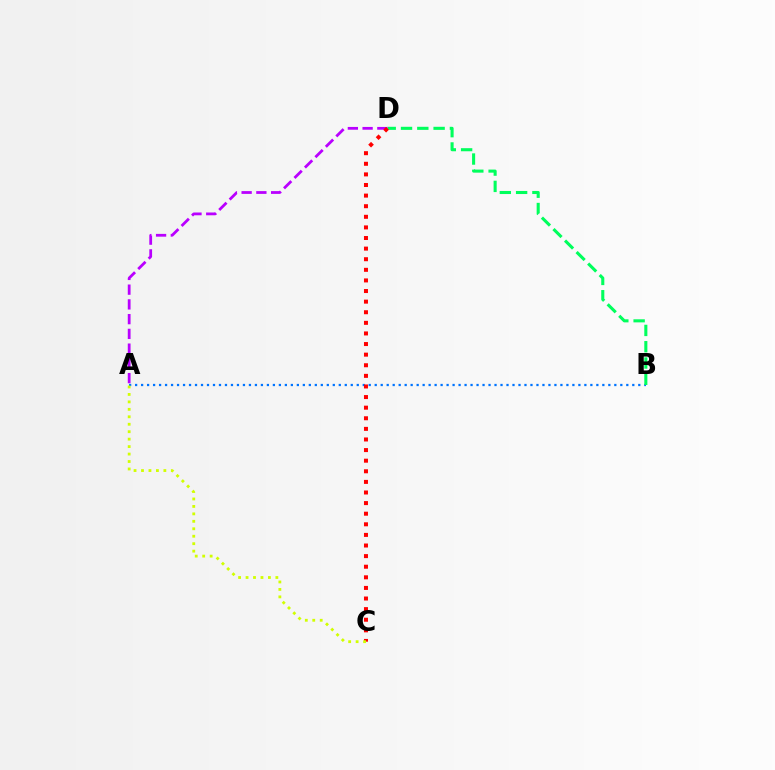{('A', 'B'): [{'color': '#0074ff', 'line_style': 'dotted', 'thickness': 1.63}], ('B', 'D'): [{'color': '#00ff5c', 'line_style': 'dashed', 'thickness': 2.21}], ('A', 'D'): [{'color': '#b900ff', 'line_style': 'dashed', 'thickness': 2.0}], ('C', 'D'): [{'color': '#ff0000', 'line_style': 'dotted', 'thickness': 2.88}], ('A', 'C'): [{'color': '#d1ff00', 'line_style': 'dotted', 'thickness': 2.03}]}